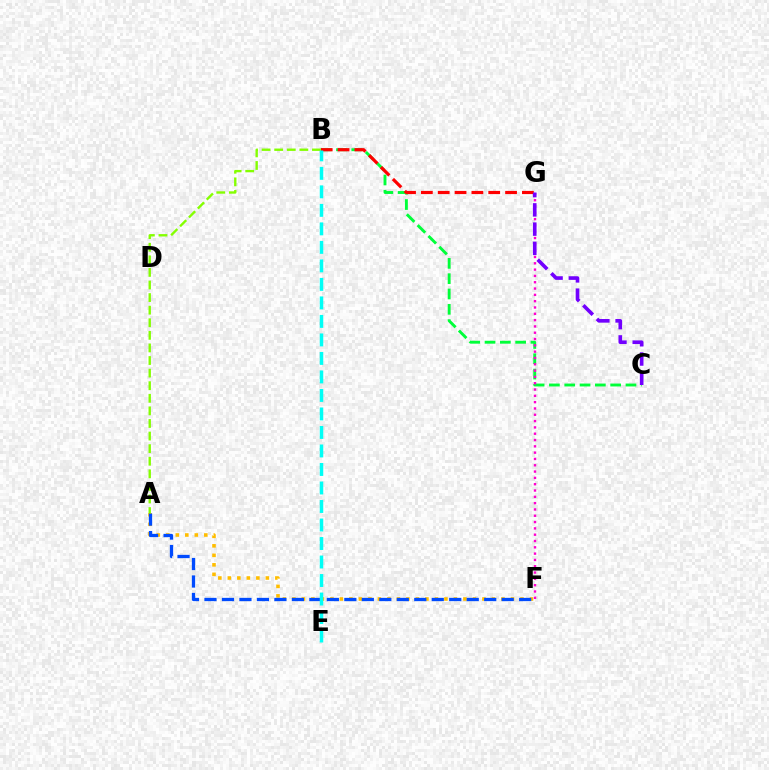{('A', 'F'): [{'color': '#ffbd00', 'line_style': 'dotted', 'thickness': 2.58}, {'color': '#004bff', 'line_style': 'dashed', 'thickness': 2.38}], ('B', 'C'): [{'color': '#00ff39', 'line_style': 'dashed', 'thickness': 2.08}], ('F', 'G'): [{'color': '#ff00cf', 'line_style': 'dotted', 'thickness': 1.71}], ('B', 'G'): [{'color': '#ff0000', 'line_style': 'dashed', 'thickness': 2.29}], ('A', 'B'): [{'color': '#84ff00', 'line_style': 'dashed', 'thickness': 1.71}], ('B', 'E'): [{'color': '#00fff6', 'line_style': 'dashed', 'thickness': 2.51}], ('C', 'G'): [{'color': '#7200ff', 'line_style': 'dashed', 'thickness': 2.62}]}